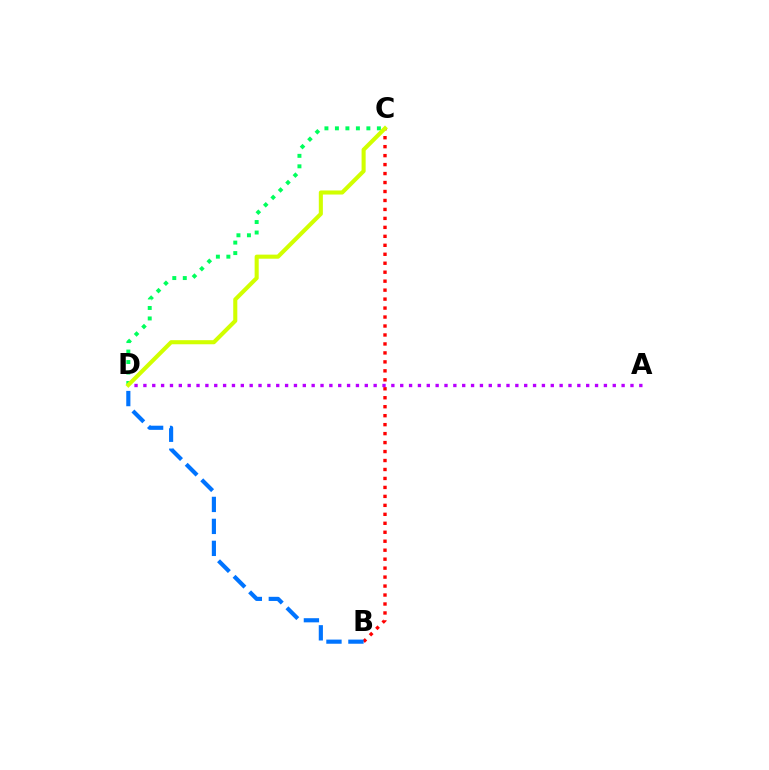{('C', 'D'): [{'color': '#00ff5c', 'line_style': 'dotted', 'thickness': 2.85}, {'color': '#d1ff00', 'line_style': 'solid', 'thickness': 2.94}], ('B', 'C'): [{'color': '#ff0000', 'line_style': 'dotted', 'thickness': 2.44}], ('B', 'D'): [{'color': '#0074ff', 'line_style': 'dashed', 'thickness': 2.99}], ('A', 'D'): [{'color': '#b900ff', 'line_style': 'dotted', 'thickness': 2.41}]}